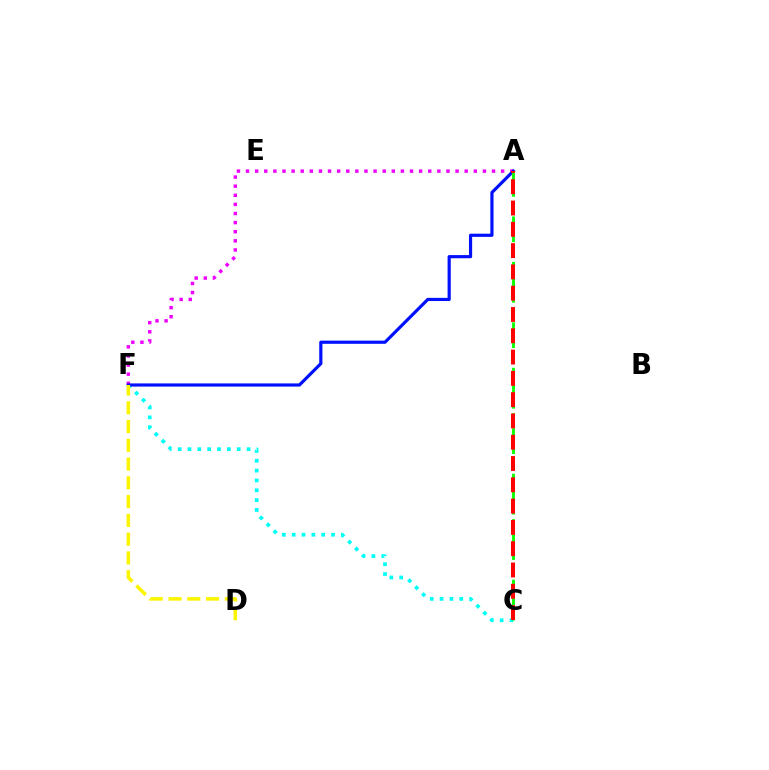{('C', 'F'): [{'color': '#00fff6', 'line_style': 'dotted', 'thickness': 2.67}], ('A', 'F'): [{'color': '#ee00ff', 'line_style': 'dotted', 'thickness': 2.48}, {'color': '#0010ff', 'line_style': 'solid', 'thickness': 2.28}], ('D', 'F'): [{'color': '#fcf500', 'line_style': 'dashed', 'thickness': 2.55}], ('A', 'C'): [{'color': '#08ff00', 'line_style': 'dashed', 'thickness': 2.06}, {'color': '#ff0000', 'line_style': 'dashed', 'thickness': 2.89}]}